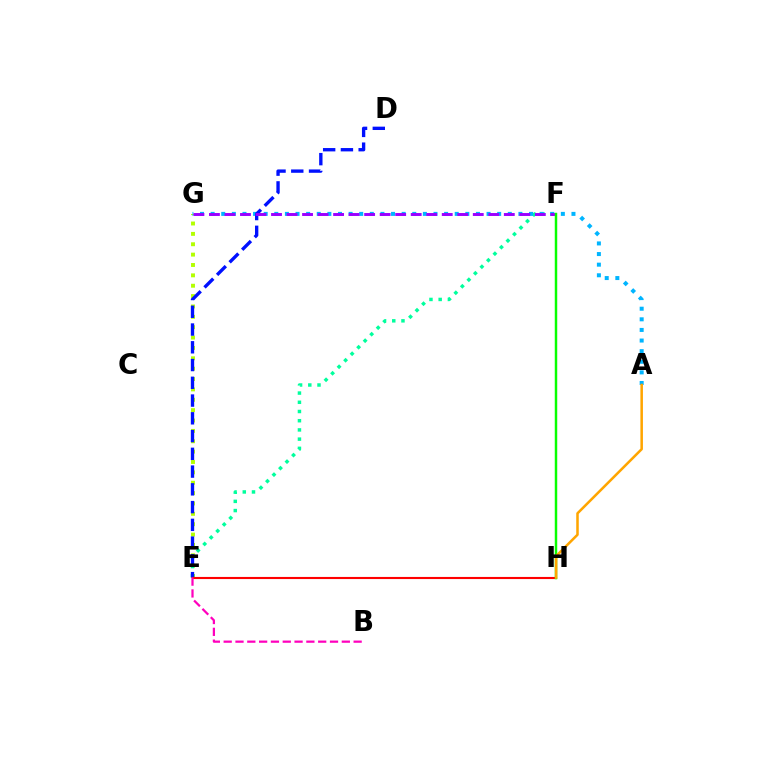{('E', 'G'): [{'color': '#b3ff00', 'line_style': 'dotted', 'thickness': 2.82}], ('E', 'F'): [{'color': '#00ff9d', 'line_style': 'dotted', 'thickness': 2.5}], ('A', 'G'): [{'color': '#00b5ff', 'line_style': 'dotted', 'thickness': 2.88}], ('D', 'E'): [{'color': '#0010ff', 'line_style': 'dashed', 'thickness': 2.41}], ('E', 'H'): [{'color': '#ff0000', 'line_style': 'solid', 'thickness': 1.52}], ('F', 'G'): [{'color': '#9b00ff', 'line_style': 'dashed', 'thickness': 2.11}], ('F', 'H'): [{'color': '#08ff00', 'line_style': 'solid', 'thickness': 1.77}], ('A', 'H'): [{'color': '#ffa500', 'line_style': 'solid', 'thickness': 1.82}], ('B', 'E'): [{'color': '#ff00bd', 'line_style': 'dashed', 'thickness': 1.6}]}